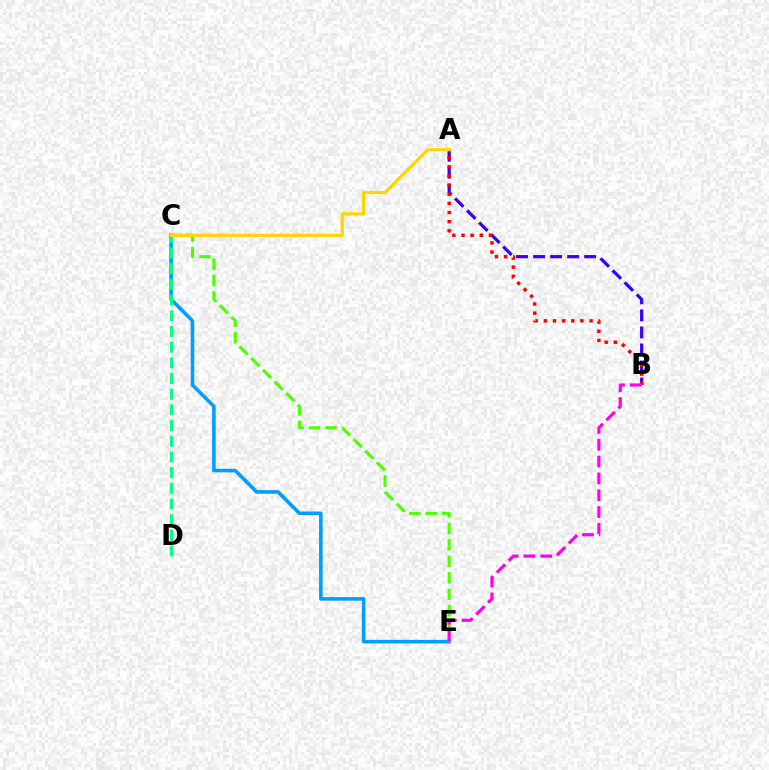{('C', 'E'): [{'color': '#009eff', 'line_style': 'solid', 'thickness': 2.58}, {'color': '#4fff00', 'line_style': 'dashed', 'thickness': 2.24}], ('A', 'B'): [{'color': '#3700ff', 'line_style': 'dashed', 'thickness': 2.31}, {'color': '#ff0000', 'line_style': 'dotted', 'thickness': 2.48}], ('C', 'D'): [{'color': '#00ff86', 'line_style': 'dashed', 'thickness': 2.13}], ('A', 'C'): [{'color': '#ffd500', 'line_style': 'solid', 'thickness': 2.32}], ('B', 'E'): [{'color': '#ff00ed', 'line_style': 'dashed', 'thickness': 2.29}]}